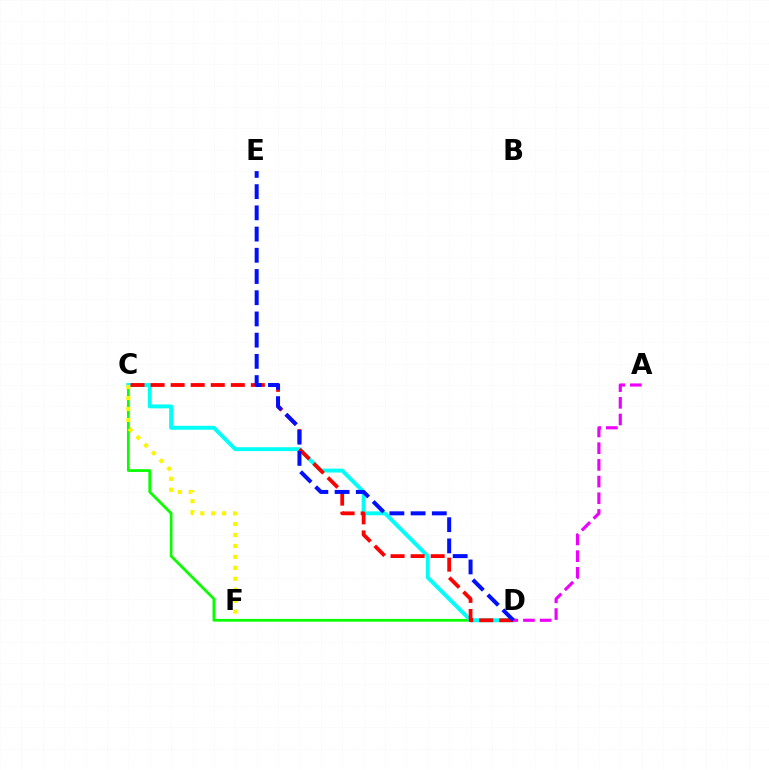{('C', 'D'): [{'color': '#08ff00', 'line_style': 'solid', 'thickness': 1.98}, {'color': '#00fff6', 'line_style': 'solid', 'thickness': 2.82}, {'color': '#ff0000', 'line_style': 'dashed', 'thickness': 2.72}], ('C', 'F'): [{'color': '#fcf500', 'line_style': 'dotted', 'thickness': 2.97}], ('A', 'D'): [{'color': '#ee00ff', 'line_style': 'dashed', 'thickness': 2.27}], ('D', 'E'): [{'color': '#0010ff', 'line_style': 'dashed', 'thickness': 2.88}]}